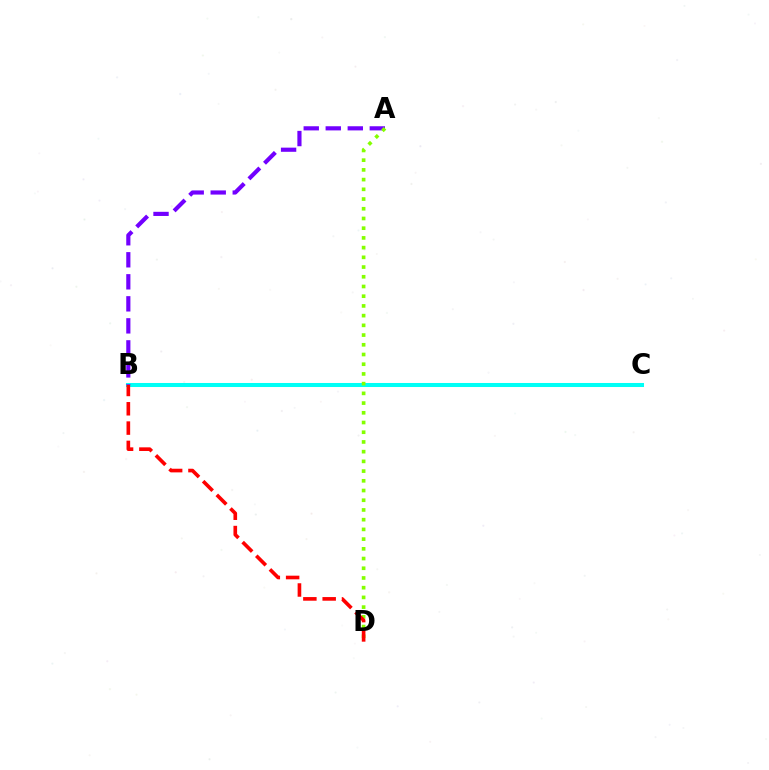{('B', 'C'): [{'color': '#00fff6', 'line_style': 'solid', 'thickness': 2.9}], ('A', 'B'): [{'color': '#7200ff', 'line_style': 'dashed', 'thickness': 2.99}], ('A', 'D'): [{'color': '#84ff00', 'line_style': 'dotted', 'thickness': 2.64}], ('B', 'D'): [{'color': '#ff0000', 'line_style': 'dashed', 'thickness': 2.62}]}